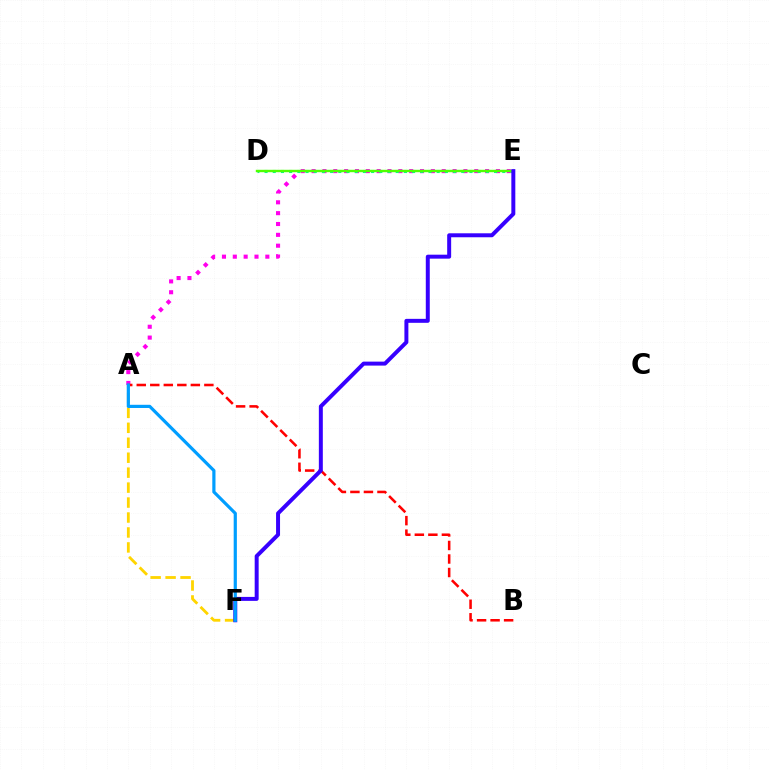{('A', 'E'): [{'color': '#ff00ed', 'line_style': 'dotted', 'thickness': 2.95}], ('A', 'B'): [{'color': '#ff0000', 'line_style': 'dashed', 'thickness': 1.84}], ('A', 'F'): [{'color': '#ffd500', 'line_style': 'dashed', 'thickness': 2.03}, {'color': '#009eff', 'line_style': 'solid', 'thickness': 2.3}], ('D', 'E'): [{'color': '#00ff86', 'line_style': 'dotted', 'thickness': 2.23}, {'color': '#4fff00', 'line_style': 'solid', 'thickness': 1.74}], ('E', 'F'): [{'color': '#3700ff', 'line_style': 'solid', 'thickness': 2.86}]}